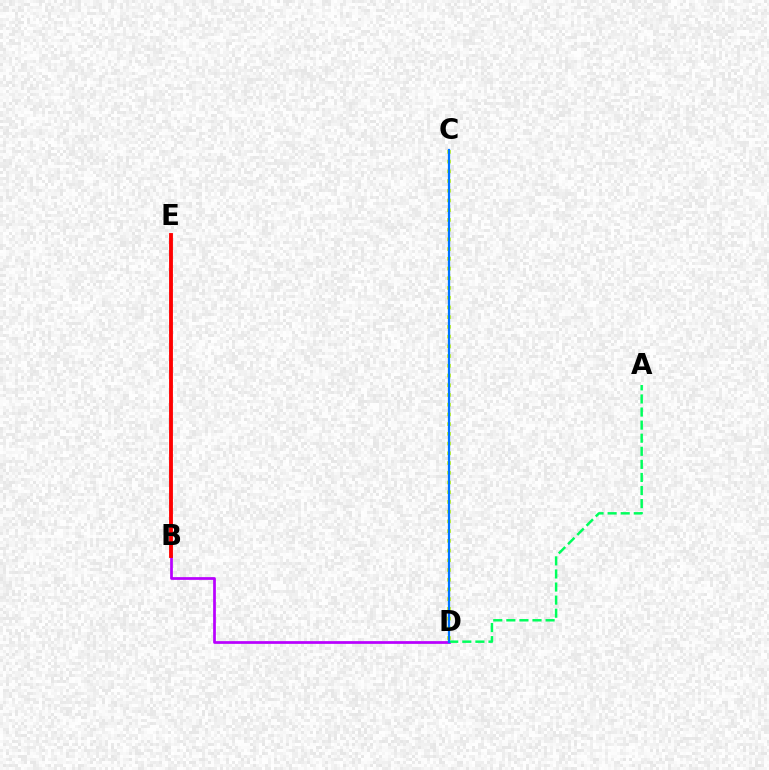{('C', 'D'): [{'color': '#d1ff00', 'line_style': 'dotted', 'thickness': 2.64}, {'color': '#0074ff', 'line_style': 'solid', 'thickness': 1.63}], ('B', 'D'): [{'color': '#b900ff', 'line_style': 'solid', 'thickness': 1.96}], ('B', 'E'): [{'color': '#ff0000', 'line_style': 'solid', 'thickness': 2.77}], ('A', 'D'): [{'color': '#00ff5c', 'line_style': 'dashed', 'thickness': 1.78}]}